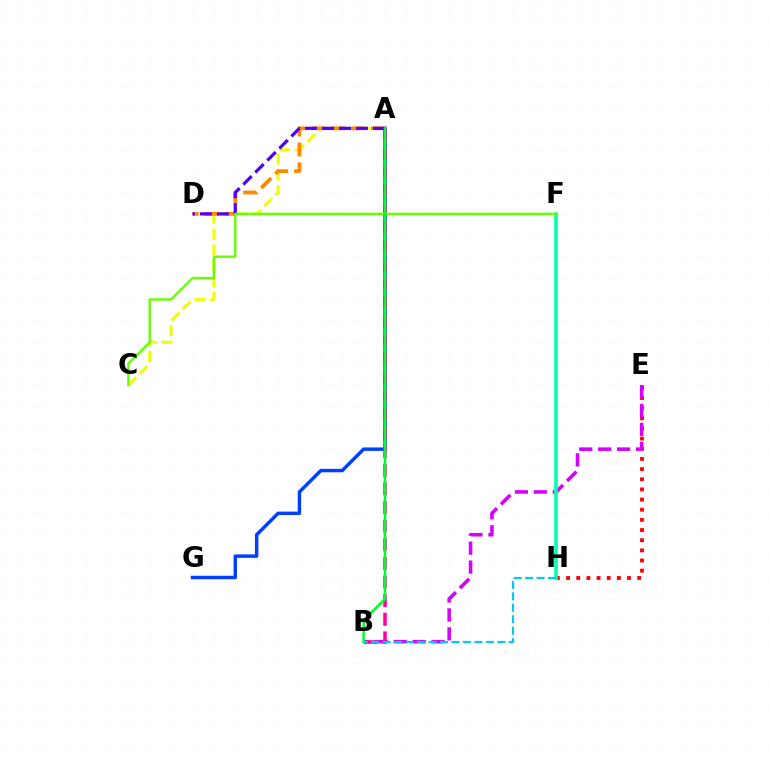{('E', 'H'): [{'color': '#ff0000', 'line_style': 'dotted', 'thickness': 2.76}], ('B', 'E'): [{'color': '#d600ff', 'line_style': 'dashed', 'thickness': 2.57}], ('F', 'H'): [{'color': '#00ffaf', 'line_style': 'solid', 'thickness': 2.59}], ('A', 'C'): [{'color': '#eeff00', 'line_style': 'dashed', 'thickness': 2.15}], ('A', 'G'): [{'color': '#003fff', 'line_style': 'solid', 'thickness': 2.49}], ('A', 'D'): [{'color': '#ff8800', 'line_style': 'dashed', 'thickness': 2.71}, {'color': '#4f00ff', 'line_style': 'dashed', 'thickness': 2.31}], ('A', 'B'): [{'color': '#ff00a0', 'line_style': 'dashed', 'thickness': 2.53}, {'color': '#00ff27', 'line_style': 'solid', 'thickness': 1.83}], ('C', 'F'): [{'color': '#66ff00', 'line_style': 'solid', 'thickness': 1.7}], ('B', 'H'): [{'color': '#00c7ff', 'line_style': 'dashed', 'thickness': 1.56}]}